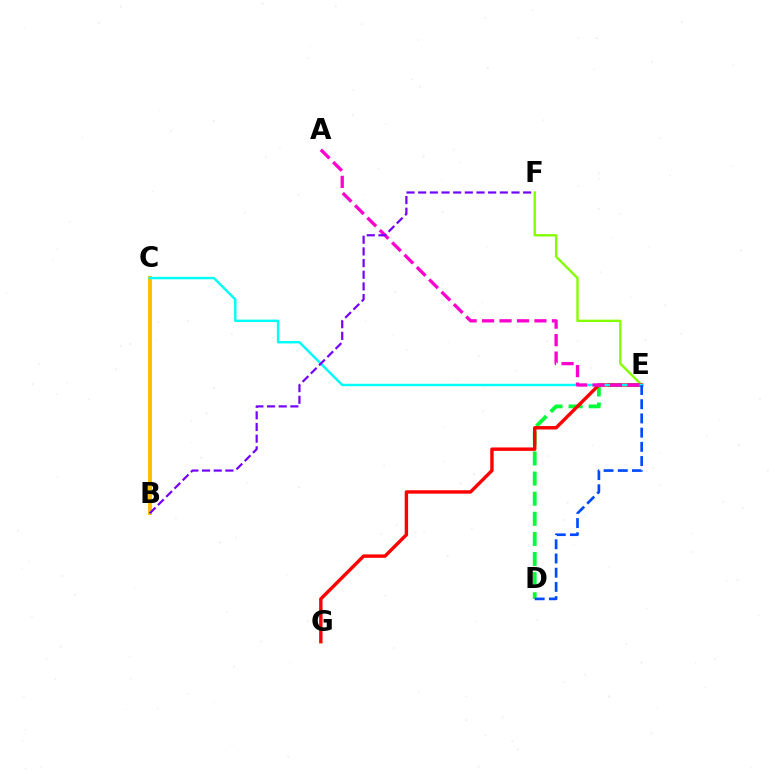{('D', 'E'): [{'color': '#00ff39', 'line_style': 'dashed', 'thickness': 2.73}, {'color': '#004bff', 'line_style': 'dashed', 'thickness': 1.93}], ('E', 'F'): [{'color': '#84ff00', 'line_style': 'solid', 'thickness': 1.7}], ('B', 'C'): [{'color': '#ffbd00', 'line_style': 'solid', 'thickness': 2.81}], ('E', 'G'): [{'color': '#ff0000', 'line_style': 'solid', 'thickness': 2.46}], ('C', 'E'): [{'color': '#00fff6', 'line_style': 'solid', 'thickness': 1.75}], ('A', 'E'): [{'color': '#ff00cf', 'line_style': 'dashed', 'thickness': 2.37}], ('B', 'F'): [{'color': '#7200ff', 'line_style': 'dashed', 'thickness': 1.58}]}